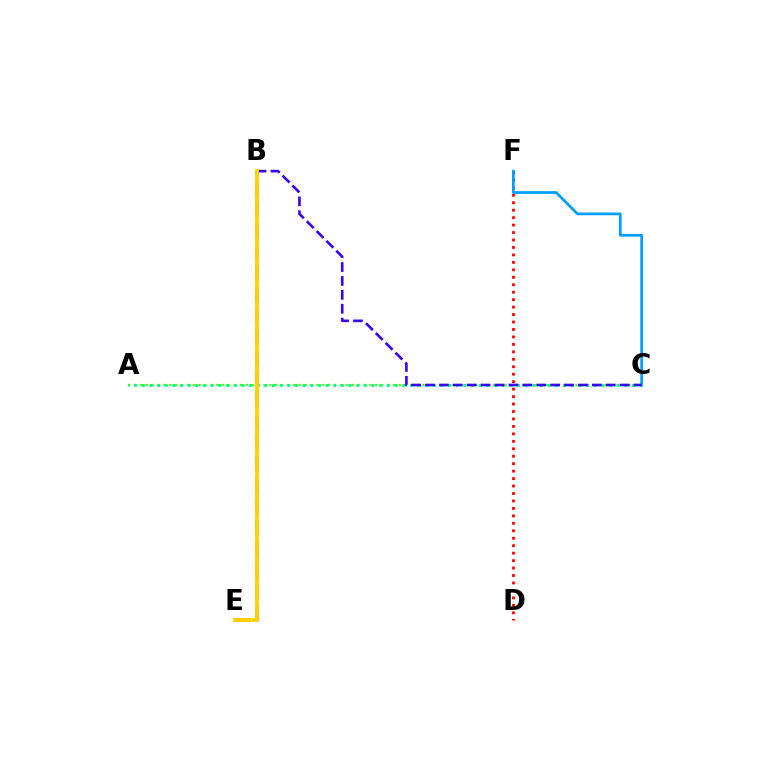{('A', 'C'): [{'color': '#4fff00', 'line_style': 'dotted', 'thickness': 1.6}, {'color': '#00ff86', 'line_style': 'dotted', 'thickness': 2.08}], ('D', 'F'): [{'color': '#ff0000', 'line_style': 'dotted', 'thickness': 2.03}], ('C', 'F'): [{'color': '#009eff', 'line_style': 'solid', 'thickness': 1.95}], ('B', 'E'): [{'color': '#ff00ed', 'line_style': 'dashed', 'thickness': 2.89}, {'color': '#ffd500', 'line_style': 'solid', 'thickness': 2.77}], ('B', 'C'): [{'color': '#3700ff', 'line_style': 'dashed', 'thickness': 1.89}]}